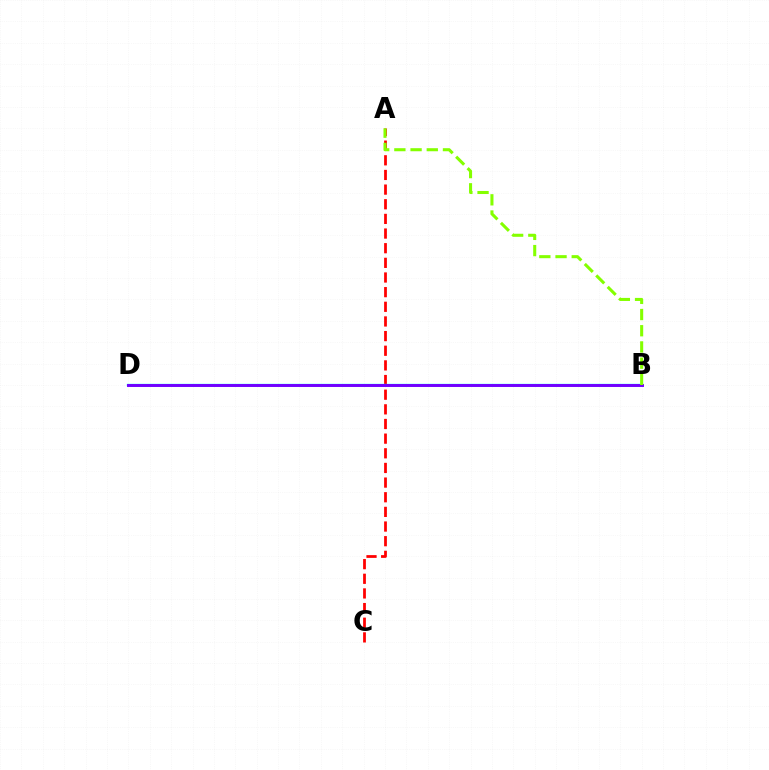{('A', 'C'): [{'color': '#ff0000', 'line_style': 'dashed', 'thickness': 1.99}], ('B', 'D'): [{'color': '#00fff6', 'line_style': 'solid', 'thickness': 1.69}, {'color': '#7200ff', 'line_style': 'solid', 'thickness': 2.12}], ('A', 'B'): [{'color': '#84ff00', 'line_style': 'dashed', 'thickness': 2.2}]}